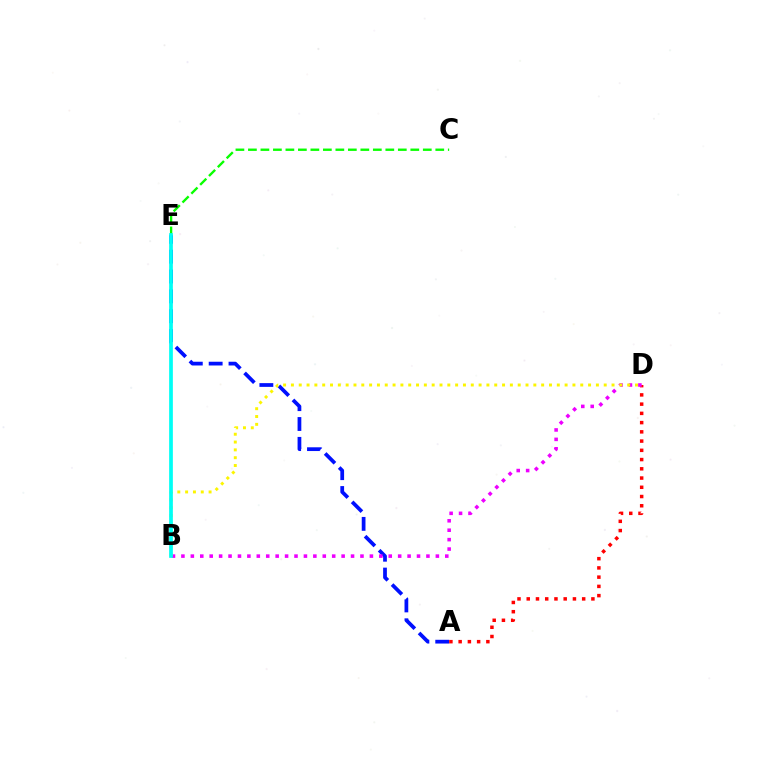{('A', 'E'): [{'color': '#0010ff', 'line_style': 'dashed', 'thickness': 2.7}], ('C', 'E'): [{'color': '#08ff00', 'line_style': 'dashed', 'thickness': 1.7}], ('A', 'D'): [{'color': '#ff0000', 'line_style': 'dotted', 'thickness': 2.51}], ('B', 'D'): [{'color': '#ee00ff', 'line_style': 'dotted', 'thickness': 2.56}, {'color': '#fcf500', 'line_style': 'dotted', 'thickness': 2.12}], ('B', 'E'): [{'color': '#00fff6', 'line_style': 'solid', 'thickness': 2.68}]}